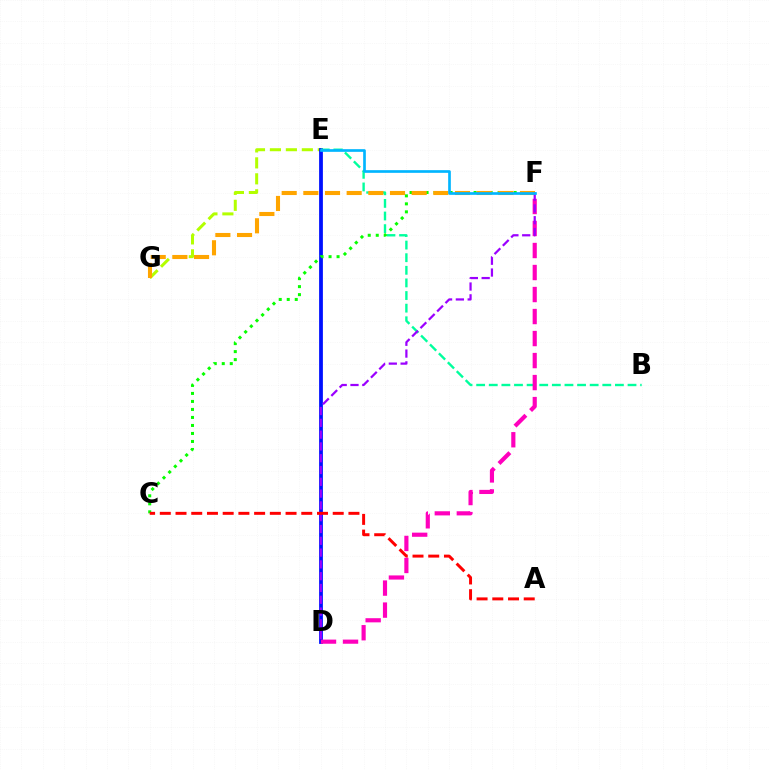{('E', 'G'): [{'color': '#b3ff00', 'line_style': 'dashed', 'thickness': 2.17}], ('D', 'E'): [{'color': '#0010ff', 'line_style': 'solid', 'thickness': 2.72}], ('B', 'E'): [{'color': '#00ff9d', 'line_style': 'dashed', 'thickness': 1.71}], ('D', 'F'): [{'color': '#ff00bd', 'line_style': 'dashed', 'thickness': 2.99}, {'color': '#9b00ff', 'line_style': 'dashed', 'thickness': 1.6}], ('C', 'F'): [{'color': '#08ff00', 'line_style': 'dotted', 'thickness': 2.18}], ('F', 'G'): [{'color': '#ffa500', 'line_style': 'dashed', 'thickness': 2.94}], ('E', 'F'): [{'color': '#00b5ff', 'line_style': 'solid', 'thickness': 1.92}], ('A', 'C'): [{'color': '#ff0000', 'line_style': 'dashed', 'thickness': 2.14}]}